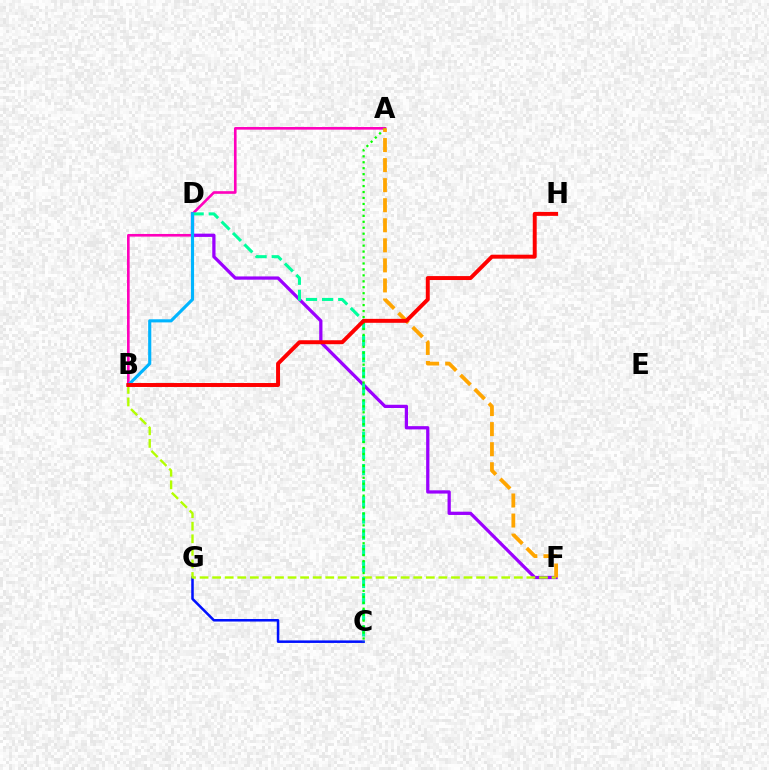{('A', 'B'): [{'color': '#ff00bd', 'line_style': 'solid', 'thickness': 1.9}], ('D', 'F'): [{'color': '#9b00ff', 'line_style': 'solid', 'thickness': 2.34}], ('C', 'G'): [{'color': '#0010ff', 'line_style': 'solid', 'thickness': 1.82}], ('B', 'F'): [{'color': '#b3ff00', 'line_style': 'dashed', 'thickness': 1.71}], ('C', 'D'): [{'color': '#00ff9d', 'line_style': 'dashed', 'thickness': 2.19}], ('B', 'D'): [{'color': '#00b5ff', 'line_style': 'solid', 'thickness': 2.25}], ('A', 'C'): [{'color': '#08ff00', 'line_style': 'dotted', 'thickness': 1.62}], ('A', 'F'): [{'color': '#ffa500', 'line_style': 'dashed', 'thickness': 2.72}], ('B', 'H'): [{'color': '#ff0000', 'line_style': 'solid', 'thickness': 2.84}]}